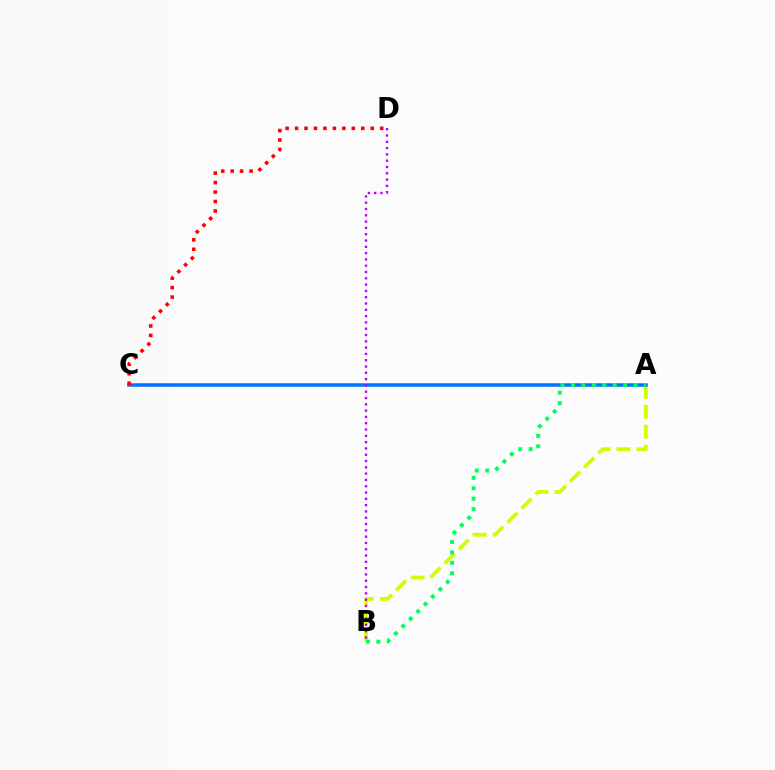{('A', 'B'): [{'color': '#d1ff00', 'line_style': 'dashed', 'thickness': 2.7}, {'color': '#00ff5c', 'line_style': 'dotted', 'thickness': 2.84}], ('A', 'C'): [{'color': '#0074ff', 'line_style': 'solid', 'thickness': 2.53}], ('C', 'D'): [{'color': '#ff0000', 'line_style': 'dotted', 'thickness': 2.57}], ('B', 'D'): [{'color': '#b900ff', 'line_style': 'dotted', 'thickness': 1.71}]}